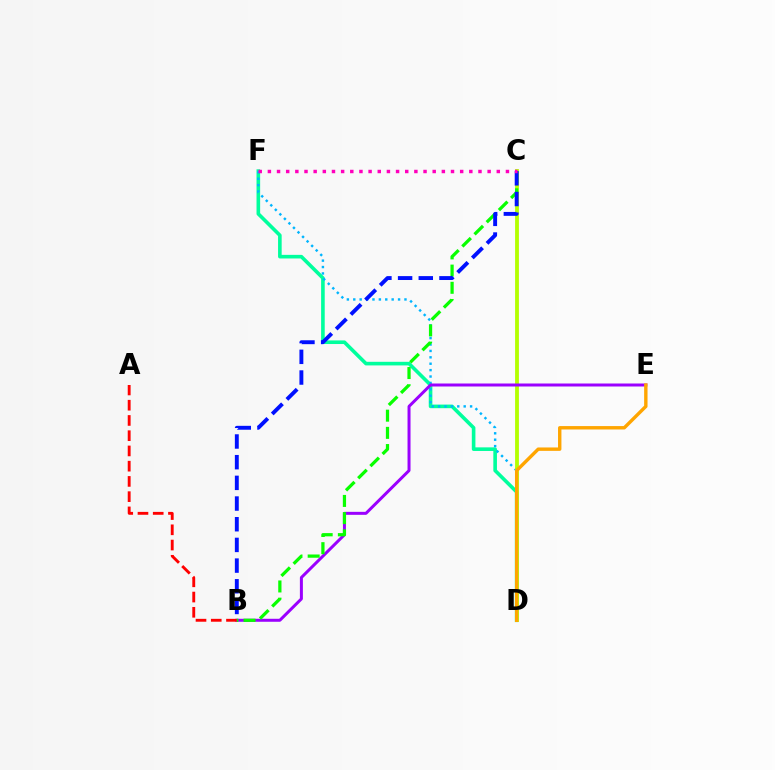{('D', 'F'): [{'color': '#00ff9d', 'line_style': 'solid', 'thickness': 2.6}, {'color': '#00b5ff', 'line_style': 'dotted', 'thickness': 1.74}], ('C', 'D'): [{'color': '#b3ff00', 'line_style': 'solid', 'thickness': 2.75}], ('B', 'E'): [{'color': '#9b00ff', 'line_style': 'solid', 'thickness': 2.16}], ('B', 'C'): [{'color': '#08ff00', 'line_style': 'dashed', 'thickness': 2.34}, {'color': '#0010ff', 'line_style': 'dashed', 'thickness': 2.81}], ('D', 'E'): [{'color': '#ffa500', 'line_style': 'solid', 'thickness': 2.45}], ('A', 'B'): [{'color': '#ff0000', 'line_style': 'dashed', 'thickness': 2.07}], ('C', 'F'): [{'color': '#ff00bd', 'line_style': 'dotted', 'thickness': 2.49}]}